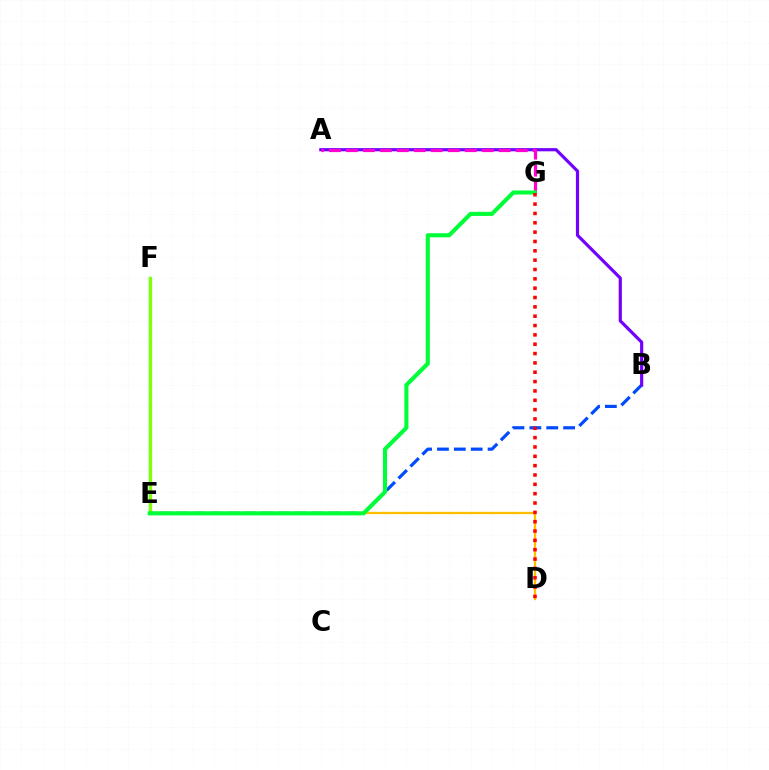{('B', 'E'): [{'color': '#004bff', 'line_style': 'dashed', 'thickness': 2.29}], ('D', 'E'): [{'color': '#ffbd00', 'line_style': 'solid', 'thickness': 1.66}], ('A', 'B'): [{'color': '#7200ff', 'line_style': 'solid', 'thickness': 2.29}], ('A', 'G'): [{'color': '#ff00cf', 'line_style': 'dashed', 'thickness': 2.31}], ('E', 'F'): [{'color': '#00fff6', 'line_style': 'solid', 'thickness': 1.69}, {'color': '#84ff00', 'line_style': 'solid', 'thickness': 2.33}], ('E', 'G'): [{'color': '#00ff39', 'line_style': 'solid', 'thickness': 2.95}], ('D', 'G'): [{'color': '#ff0000', 'line_style': 'dotted', 'thickness': 2.54}]}